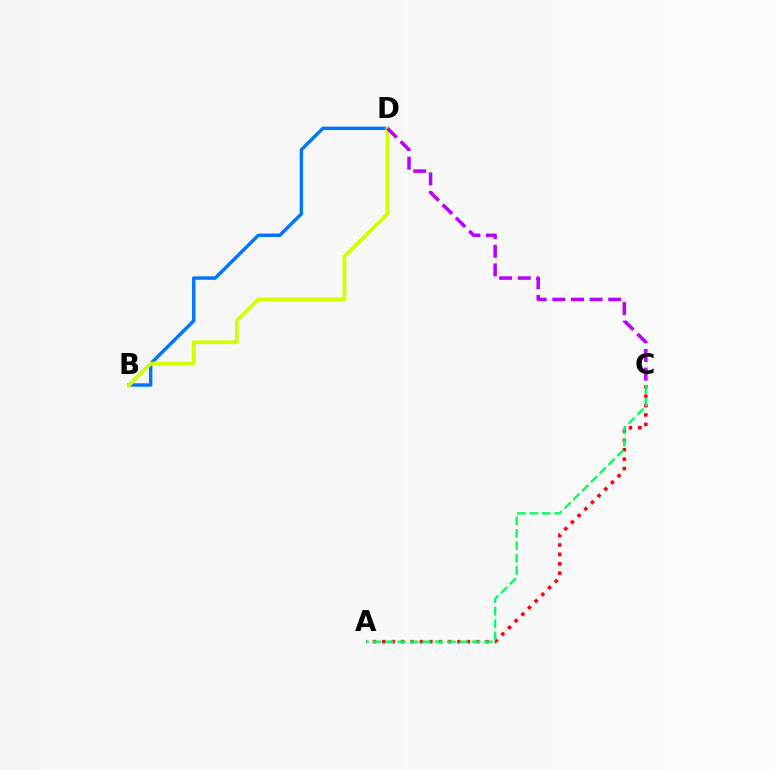{('B', 'D'): [{'color': '#0074ff', 'line_style': 'solid', 'thickness': 2.47}, {'color': '#d1ff00', 'line_style': 'solid', 'thickness': 2.73}], ('A', 'C'): [{'color': '#ff0000', 'line_style': 'dotted', 'thickness': 2.55}, {'color': '#00ff5c', 'line_style': 'dashed', 'thickness': 1.68}], ('C', 'D'): [{'color': '#b900ff', 'line_style': 'dashed', 'thickness': 2.53}]}